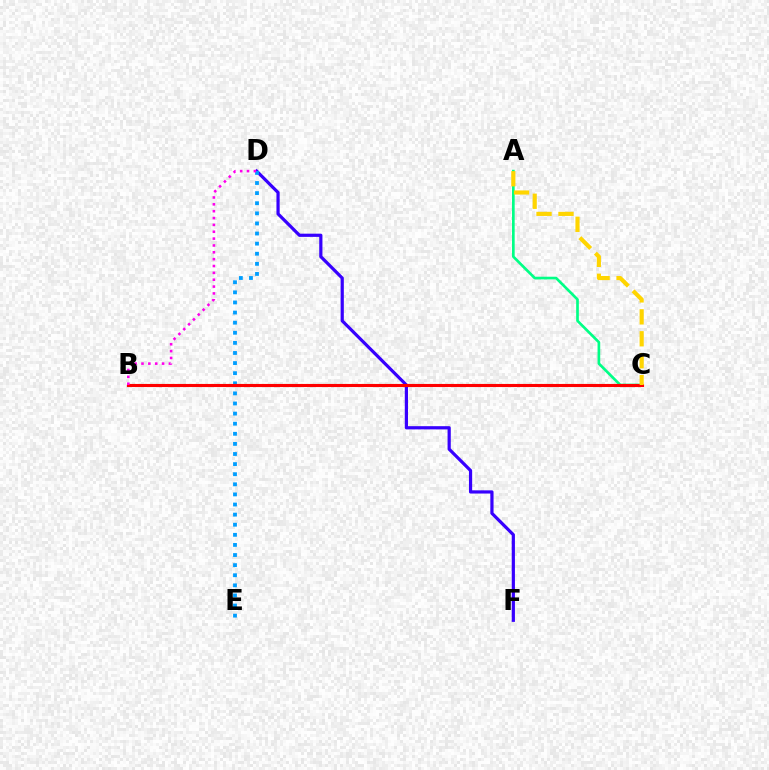{('D', 'F'): [{'color': '#3700ff', 'line_style': 'solid', 'thickness': 2.31}], ('D', 'E'): [{'color': '#009eff', 'line_style': 'dotted', 'thickness': 2.75}], ('A', 'C'): [{'color': '#00ff86', 'line_style': 'solid', 'thickness': 1.93}, {'color': '#ffd500', 'line_style': 'dashed', 'thickness': 2.98}], ('B', 'C'): [{'color': '#4fff00', 'line_style': 'dotted', 'thickness': 1.51}, {'color': '#ff0000', 'line_style': 'solid', 'thickness': 2.23}], ('B', 'D'): [{'color': '#ff00ed', 'line_style': 'dotted', 'thickness': 1.86}]}